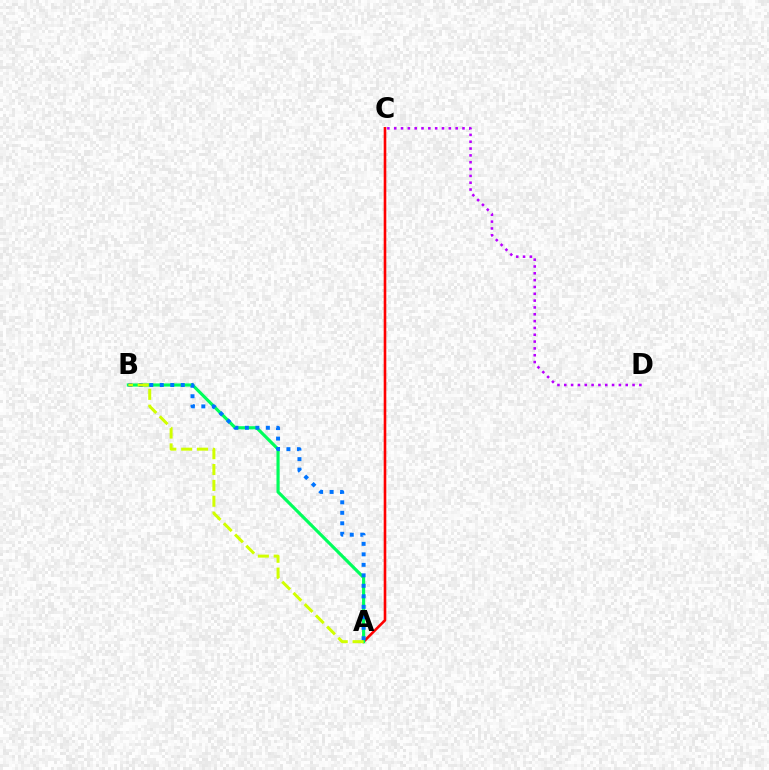{('A', 'C'): [{'color': '#ff0000', 'line_style': 'solid', 'thickness': 1.88}], ('C', 'D'): [{'color': '#b900ff', 'line_style': 'dotted', 'thickness': 1.85}], ('A', 'B'): [{'color': '#00ff5c', 'line_style': 'solid', 'thickness': 2.26}, {'color': '#0074ff', 'line_style': 'dotted', 'thickness': 2.85}, {'color': '#d1ff00', 'line_style': 'dashed', 'thickness': 2.15}]}